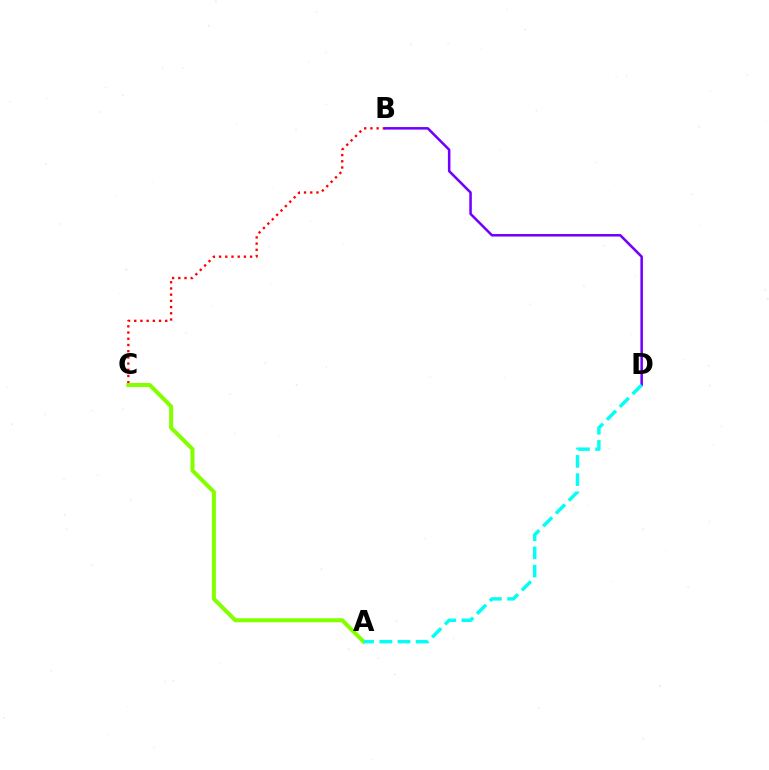{('B', 'C'): [{'color': '#ff0000', 'line_style': 'dotted', 'thickness': 1.69}], ('B', 'D'): [{'color': '#7200ff', 'line_style': 'solid', 'thickness': 1.83}], ('A', 'C'): [{'color': '#84ff00', 'line_style': 'solid', 'thickness': 2.91}], ('A', 'D'): [{'color': '#00fff6', 'line_style': 'dashed', 'thickness': 2.47}]}